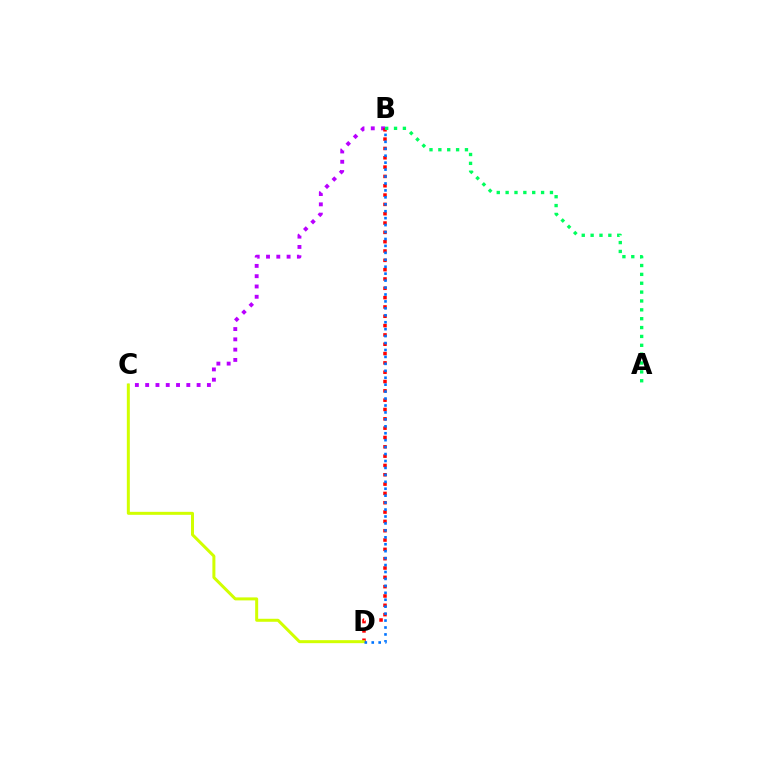{('B', 'C'): [{'color': '#b900ff', 'line_style': 'dotted', 'thickness': 2.8}], ('B', 'D'): [{'color': '#ff0000', 'line_style': 'dotted', 'thickness': 2.53}, {'color': '#0074ff', 'line_style': 'dotted', 'thickness': 1.89}], ('C', 'D'): [{'color': '#d1ff00', 'line_style': 'solid', 'thickness': 2.16}], ('A', 'B'): [{'color': '#00ff5c', 'line_style': 'dotted', 'thickness': 2.41}]}